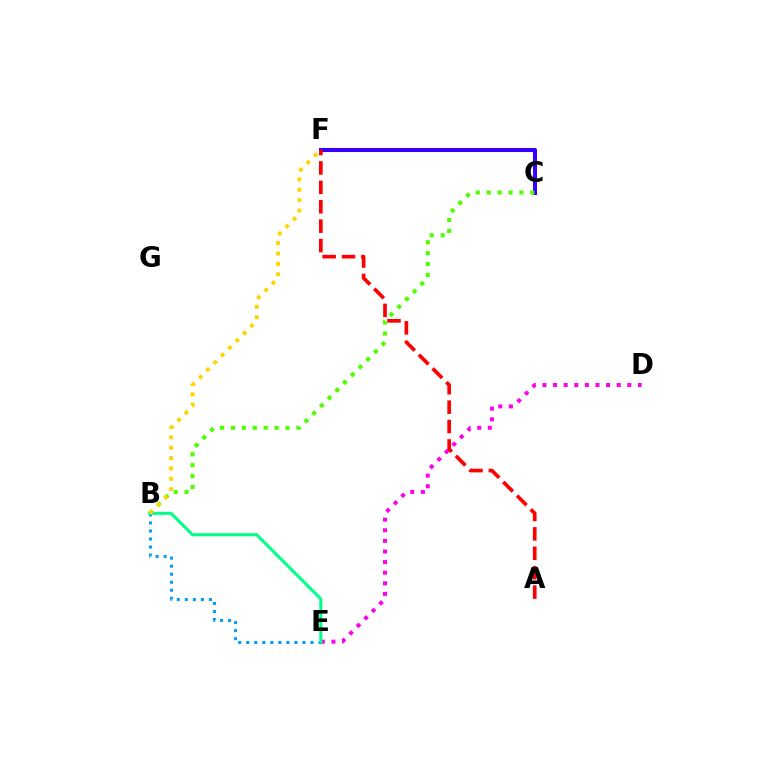{('C', 'F'): [{'color': '#3700ff', 'line_style': 'solid', 'thickness': 2.92}], ('B', 'C'): [{'color': '#4fff00', 'line_style': 'dotted', 'thickness': 2.96}], ('D', 'E'): [{'color': '#ff00ed', 'line_style': 'dotted', 'thickness': 2.88}], ('B', 'E'): [{'color': '#009eff', 'line_style': 'dotted', 'thickness': 2.18}, {'color': '#00ff86', 'line_style': 'solid', 'thickness': 2.19}], ('A', 'F'): [{'color': '#ff0000', 'line_style': 'dashed', 'thickness': 2.64}], ('B', 'F'): [{'color': '#ffd500', 'line_style': 'dotted', 'thickness': 2.82}]}